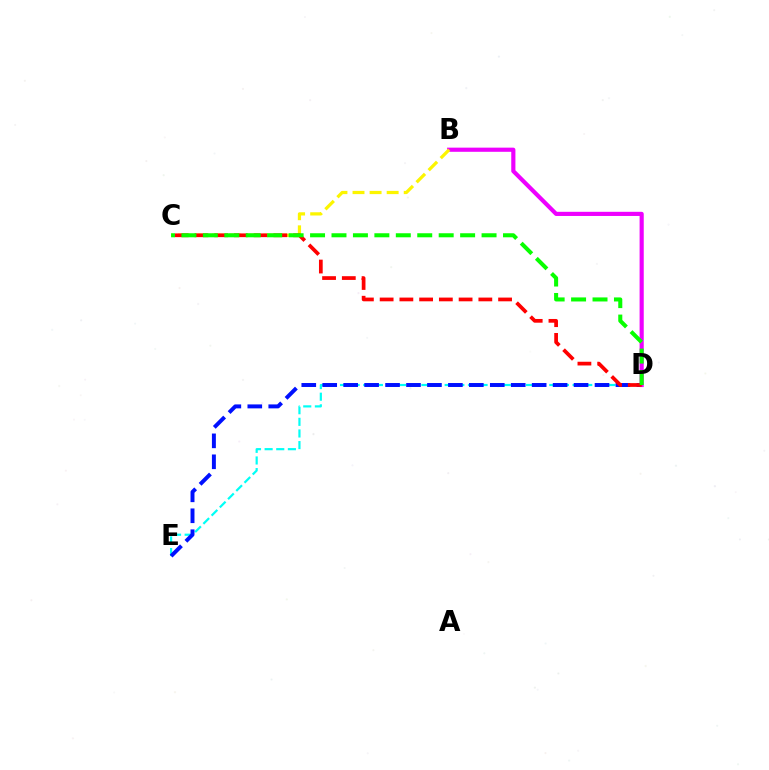{('D', 'E'): [{'color': '#00fff6', 'line_style': 'dashed', 'thickness': 1.58}, {'color': '#0010ff', 'line_style': 'dashed', 'thickness': 2.85}], ('B', 'D'): [{'color': '#ee00ff', 'line_style': 'solid', 'thickness': 2.99}], ('B', 'C'): [{'color': '#fcf500', 'line_style': 'dashed', 'thickness': 2.32}], ('C', 'D'): [{'color': '#ff0000', 'line_style': 'dashed', 'thickness': 2.68}, {'color': '#08ff00', 'line_style': 'dashed', 'thickness': 2.91}]}